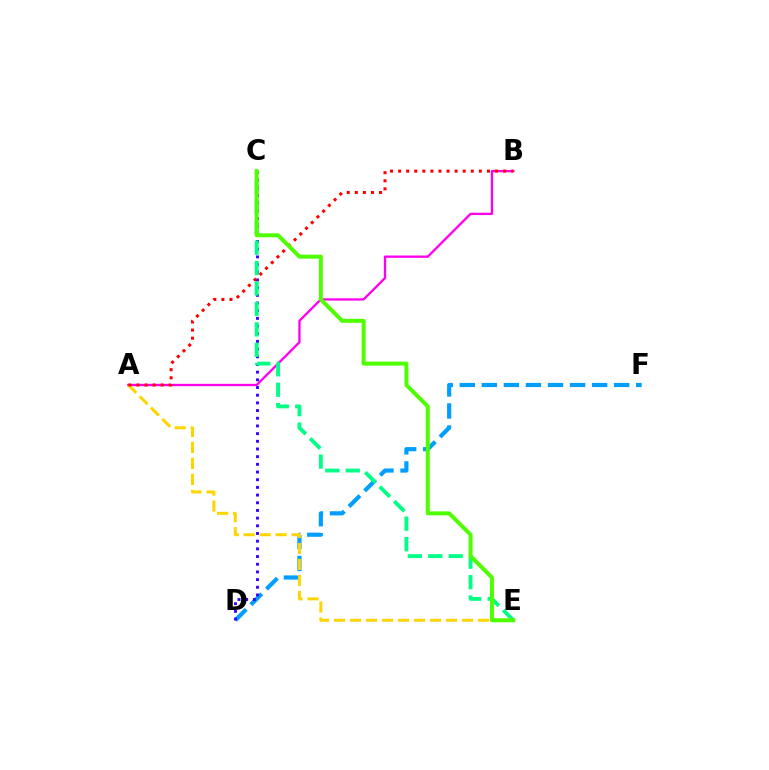{('A', 'B'): [{'color': '#ff00ed', 'line_style': 'solid', 'thickness': 1.67}, {'color': '#ff0000', 'line_style': 'dotted', 'thickness': 2.2}], ('D', 'F'): [{'color': '#009eff', 'line_style': 'dashed', 'thickness': 3.0}], ('C', 'D'): [{'color': '#3700ff', 'line_style': 'dotted', 'thickness': 2.09}], ('A', 'E'): [{'color': '#ffd500', 'line_style': 'dashed', 'thickness': 2.17}], ('C', 'E'): [{'color': '#00ff86', 'line_style': 'dashed', 'thickness': 2.78}, {'color': '#4fff00', 'line_style': 'solid', 'thickness': 2.86}]}